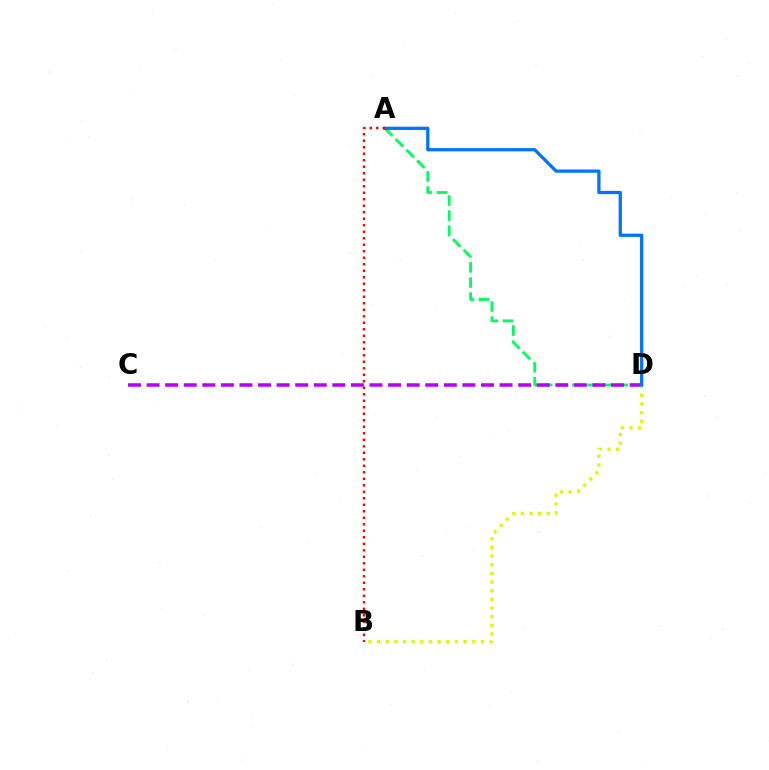{('A', 'D'): [{'color': '#00ff5c', 'line_style': 'dashed', 'thickness': 2.06}, {'color': '#0074ff', 'line_style': 'solid', 'thickness': 2.35}], ('C', 'D'): [{'color': '#b900ff', 'line_style': 'dashed', 'thickness': 2.52}], ('B', 'D'): [{'color': '#d1ff00', 'line_style': 'dotted', 'thickness': 2.35}], ('A', 'B'): [{'color': '#ff0000', 'line_style': 'dotted', 'thickness': 1.77}]}